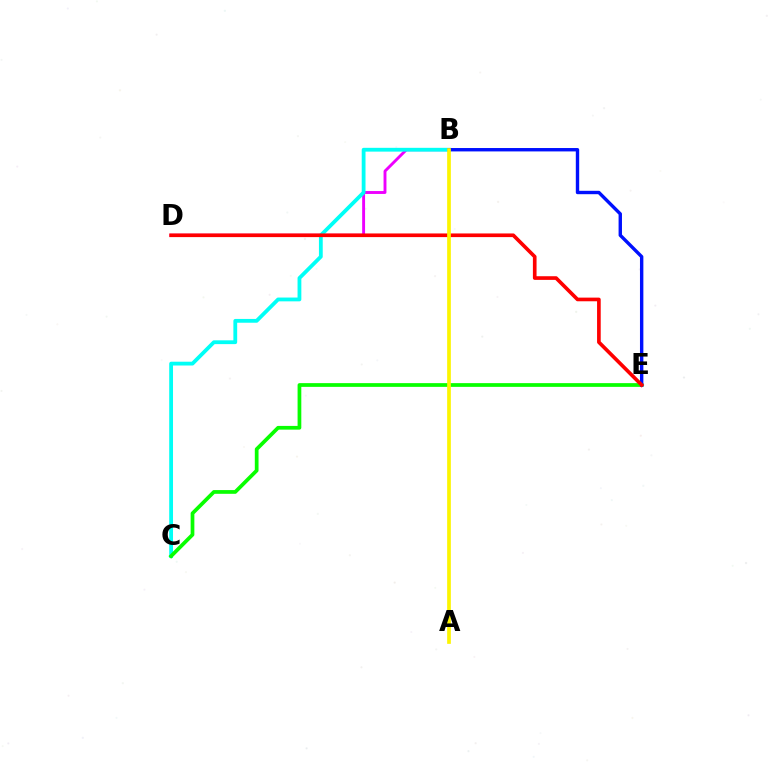{('B', 'D'): [{'color': '#ee00ff', 'line_style': 'solid', 'thickness': 2.09}], ('B', 'C'): [{'color': '#00fff6', 'line_style': 'solid', 'thickness': 2.73}], ('C', 'E'): [{'color': '#08ff00', 'line_style': 'solid', 'thickness': 2.68}], ('B', 'E'): [{'color': '#0010ff', 'line_style': 'solid', 'thickness': 2.44}], ('D', 'E'): [{'color': '#ff0000', 'line_style': 'solid', 'thickness': 2.63}], ('A', 'B'): [{'color': '#fcf500', 'line_style': 'solid', 'thickness': 2.66}]}